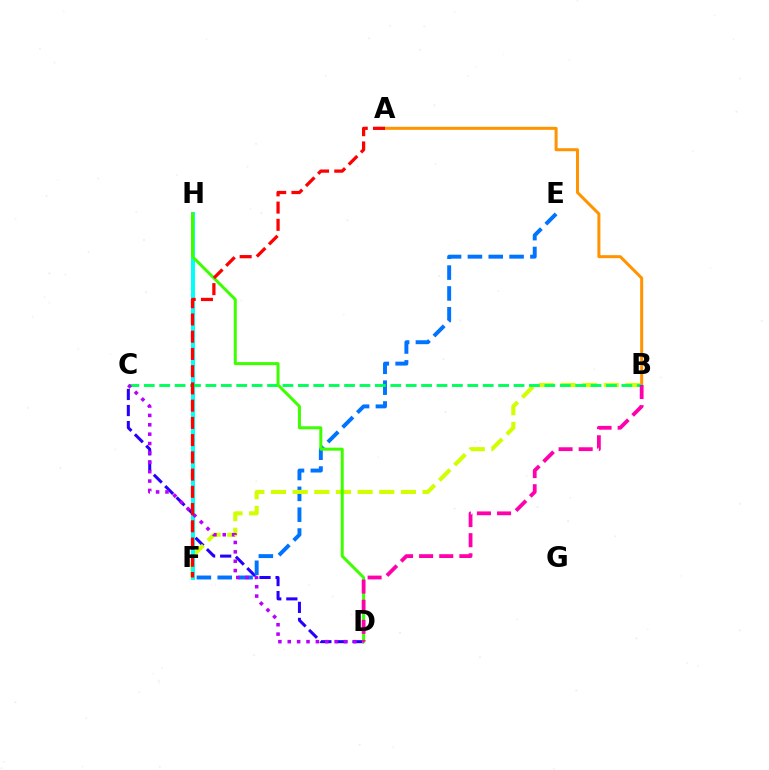{('C', 'D'): [{'color': '#2500ff', 'line_style': 'dashed', 'thickness': 2.18}, {'color': '#b900ff', 'line_style': 'dotted', 'thickness': 2.55}], ('E', 'F'): [{'color': '#0074ff', 'line_style': 'dashed', 'thickness': 2.83}], ('B', 'F'): [{'color': '#d1ff00', 'line_style': 'dashed', 'thickness': 2.94}], ('F', 'H'): [{'color': '#00fff6', 'line_style': 'solid', 'thickness': 2.87}], ('A', 'B'): [{'color': '#ff9400', 'line_style': 'solid', 'thickness': 2.17}], ('B', 'C'): [{'color': '#00ff5c', 'line_style': 'dashed', 'thickness': 2.09}], ('D', 'H'): [{'color': '#3dff00', 'line_style': 'solid', 'thickness': 2.16}], ('A', 'F'): [{'color': '#ff0000', 'line_style': 'dashed', 'thickness': 2.34}], ('B', 'D'): [{'color': '#ff00ac', 'line_style': 'dashed', 'thickness': 2.73}]}